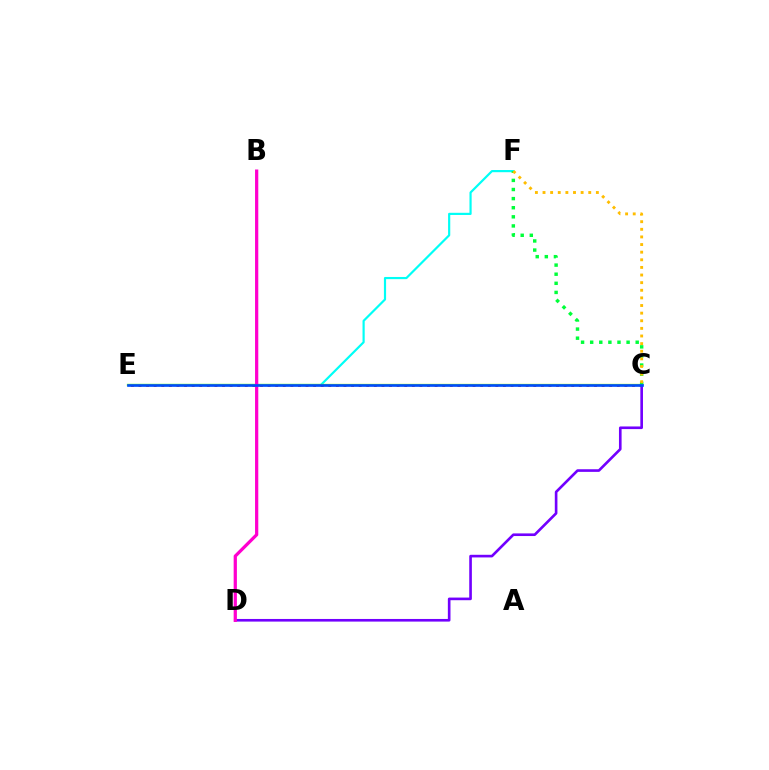{('E', 'F'): [{'color': '#00fff6', 'line_style': 'solid', 'thickness': 1.57}], ('C', 'E'): [{'color': '#ff0000', 'line_style': 'dotted', 'thickness': 2.06}, {'color': '#84ff00', 'line_style': 'solid', 'thickness': 1.65}, {'color': '#004bff', 'line_style': 'solid', 'thickness': 1.91}], ('C', 'D'): [{'color': '#7200ff', 'line_style': 'solid', 'thickness': 1.9}], ('C', 'F'): [{'color': '#00ff39', 'line_style': 'dotted', 'thickness': 2.47}, {'color': '#ffbd00', 'line_style': 'dotted', 'thickness': 2.07}], ('B', 'D'): [{'color': '#ff00cf', 'line_style': 'solid', 'thickness': 2.33}]}